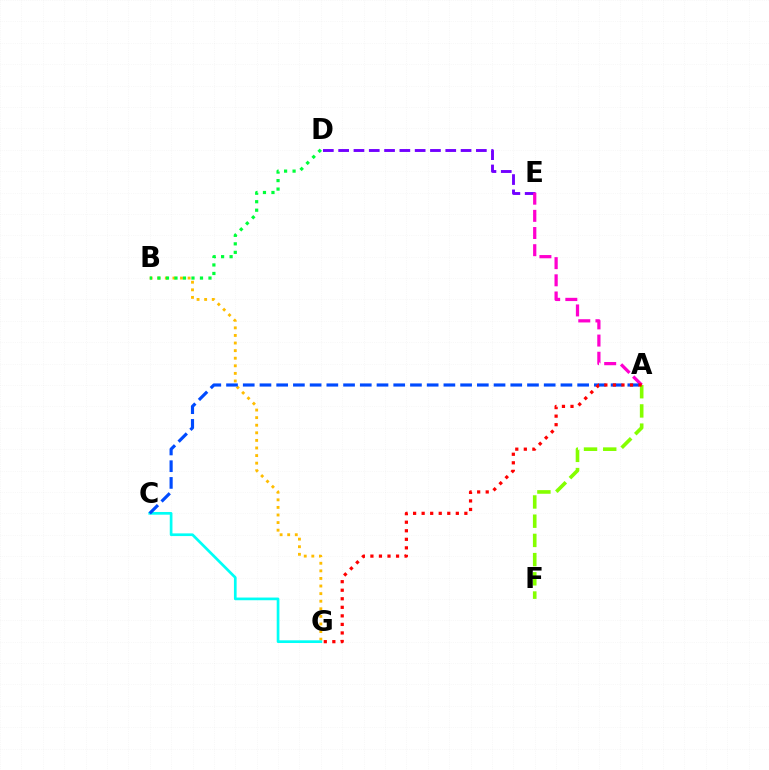{('B', 'G'): [{'color': '#ffbd00', 'line_style': 'dotted', 'thickness': 2.06}], ('D', 'E'): [{'color': '#7200ff', 'line_style': 'dashed', 'thickness': 2.08}], ('C', 'G'): [{'color': '#00fff6', 'line_style': 'solid', 'thickness': 1.94}], ('A', 'E'): [{'color': '#ff00cf', 'line_style': 'dashed', 'thickness': 2.33}], ('A', 'F'): [{'color': '#84ff00', 'line_style': 'dashed', 'thickness': 2.61}], ('B', 'D'): [{'color': '#00ff39', 'line_style': 'dotted', 'thickness': 2.31}], ('A', 'C'): [{'color': '#004bff', 'line_style': 'dashed', 'thickness': 2.27}], ('A', 'G'): [{'color': '#ff0000', 'line_style': 'dotted', 'thickness': 2.32}]}